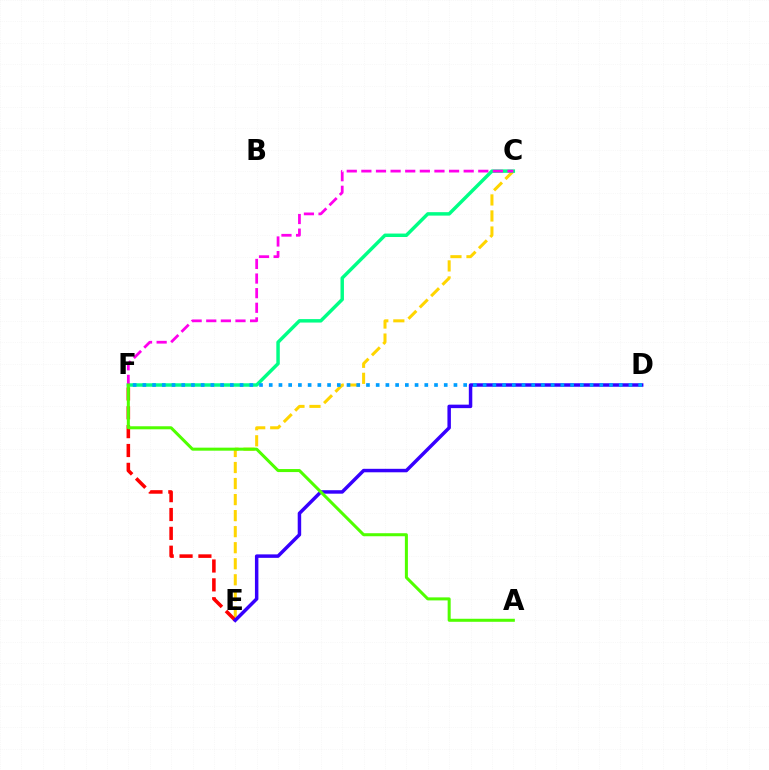{('C', 'E'): [{'color': '#ffd500', 'line_style': 'dashed', 'thickness': 2.18}], ('C', 'F'): [{'color': '#00ff86', 'line_style': 'solid', 'thickness': 2.49}, {'color': '#ff00ed', 'line_style': 'dashed', 'thickness': 1.99}], ('E', 'F'): [{'color': '#ff0000', 'line_style': 'dashed', 'thickness': 2.56}], ('D', 'E'): [{'color': '#3700ff', 'line_style': 'solid', 'thickness': 2.5}], ('A', 'F'): [{'color': '#4fff00', 'line_style': 'solid', 'thickness': 2.18}], ('D', 'F'): [{'color': '#009eff', 'line_style': 'dotted', 'thickness': 2.64}]}